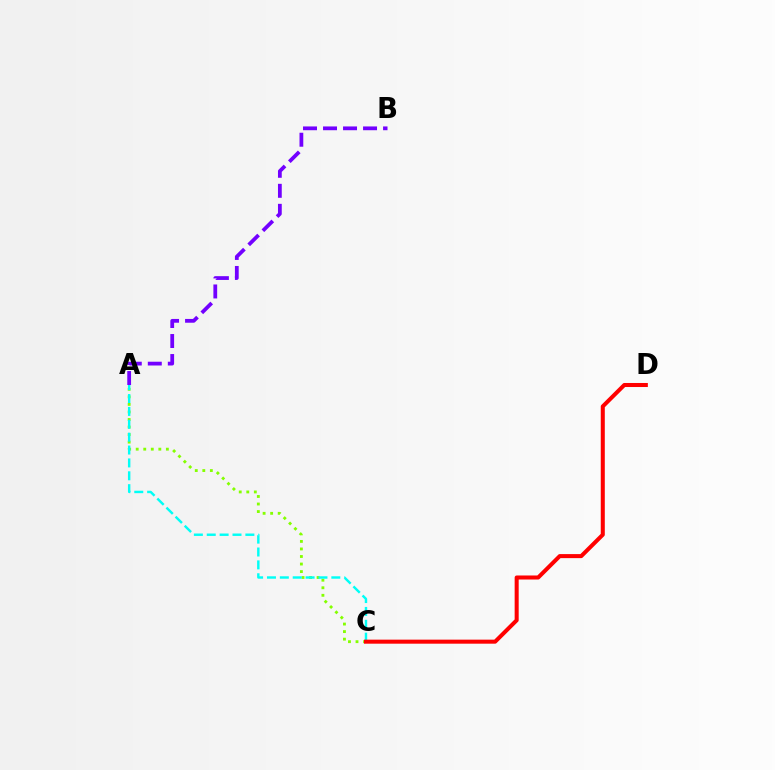{('A', 'C'): [{'color': '#84ff00', 'line_style': 'dotted', 'thickness': 2.05}, {'color': '#00fff6', 'line_style': 'dashed', 'thickness': 1.75}], ('A', 'B'): [{'color': '#7200ff', 'line_style': 'dashed', 'thickness': 2.72}], ('C', 'D'): [{'color': '#ff0000', 'line_style': 'solid', 'thickness': 2.91}]}